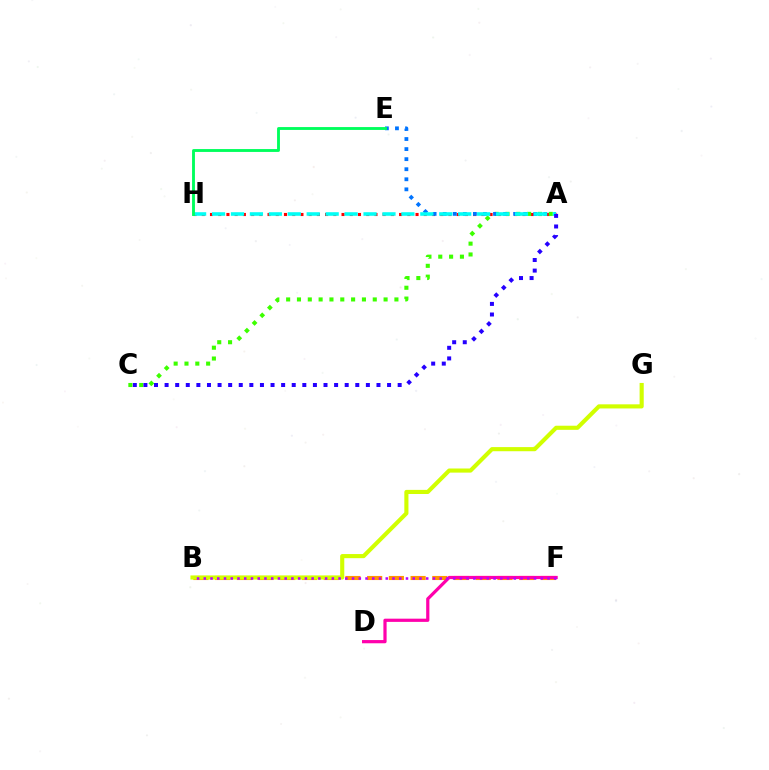{('A', 'H'): [{'color': '#ff0000', 'line_style': 'dotted', 'thickness': 2.23}, {'color': '#00fff6', 'line_style': 'dashed', 'thickness': 2.57}], ('B', 'F'): [{'color': '#ff9400', 'line_style': 'dashed', 'thickness': 2.95}, {'color': '#b900ff', 'line_style': 'dotted', 'thickness': 1.83}], ('A', 'C'): [{'color': '#3dff00', 'line_style': 'dotted', 'thickness': 2.94}, {'color': '#2500ff', 'line_style': 'dotted', 'thickness': 2.88}], ('B', 'G'): [{'color': '#d1ff00', 'line_style': 'solid', 'thickness': 2.97}], ('A', 'E'): [{'color': '#0074ff', 'line_style': 'dotted', 'thickness': 2.73}], ('D', 'F'): [{'color': '#ff00ac', 'line_style': 'solid', 'thickness': 2.31}], ('E', 'H'): [{'color': '#00ff5c', 'line_style': 'solid', 'thickness': 2.07}]}